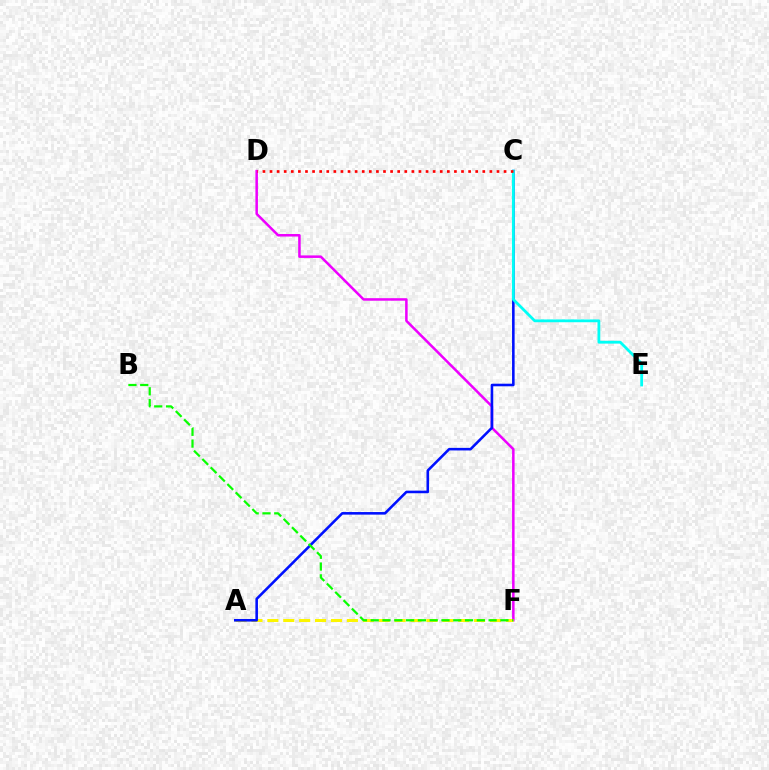{('D', 'F'): [{'color': '#ee00ff', 'line_style': 'solid', 'thickness': 1.81}], ('A', 'F'): [{'color': '#fcf500', 'line_style': 'dashed', 'thickness': 2.16}], ('A', 'C'): [{'color': '#0010ff', 'line_style': 'solid', 'thickness': 1.86}], ('C', 'E'): [{'color': '#00fff6', 'line_style': 'solid', 'thickness': 2.01}], ('B', 'F'): [{'color': '#08ff00', 'line_style': 'dashed', 'thickness': 1.6}], ('C', 'D'): [{'color': '#ff0000', 'line_style': 'dotted', 'thickness': 1.93}]}